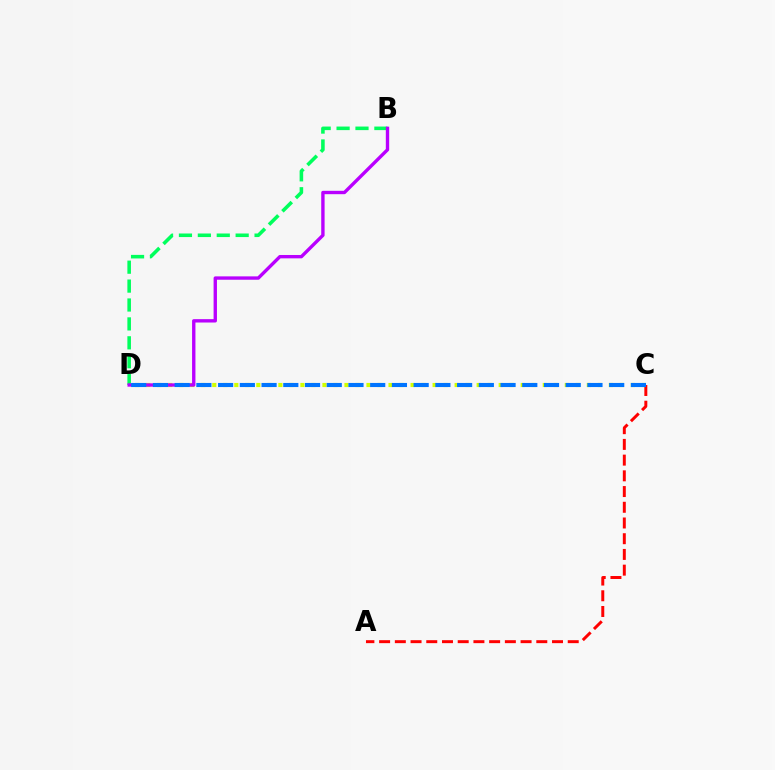{('B', 'D'): [{'color': '#00ff5c', 'line_style': 'dashed', 'thickness': 2.57}, {'color': '#b900ff', 'line_style': 'solid', 'thickness': 2.42}], ('C', 'D'): [{'color': '#d1ff00', 'line_style': 'dotted', 'thickness': 2.99}, {'color': '#0074ff', 'line_style': 'dashed', 'thickness': 2.95}], ('A', 'C'): [{'color': '#ff0000', 'line_style': 'dashed', 'thickness': 2.14}]}